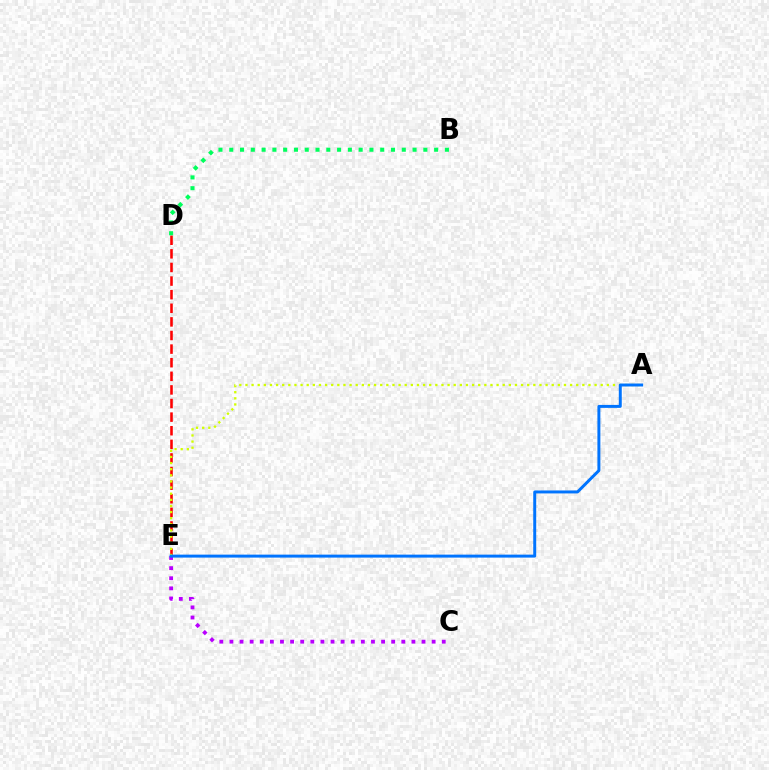{('C', 'E'): [{'color': '#b900ff', 'line_style': 'dotted', 'thickness': 2.75}], ('D', 'E'): [{'color': '#ff0000', 'line_style': 'dashed', 'thickness': 1.85}], ('B', 'D'): [{'color': '#00ff5c', 'line_style': 'dotted', 'thickness': 2.93}], ('A', 'E'): [{'color': '#d1ff00', 'line_style': 'dotted', 'thickness': 1.66}, {'color': '#0074ff', 'line_style': 'solid', 'thickness': 2.13}]}